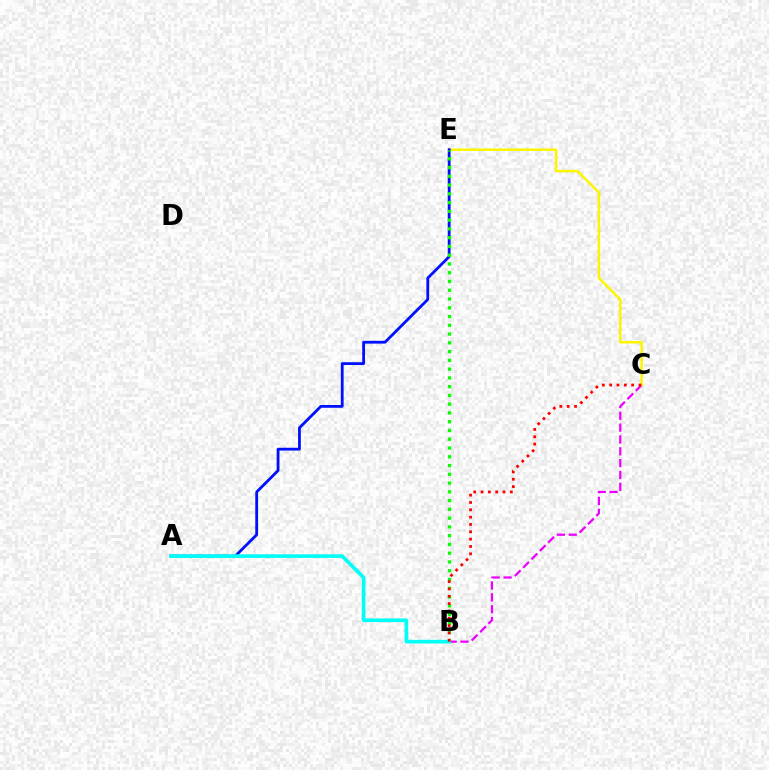{('B', 'C'): [{'color': '#ee00ff', 'line_style': 'dashed', 'thickness': 1.61}, {'color': '#ff0000', 'line_style': 'dotted', 'thickness': 1.99}], ('C', 'E'): [{'color': '#fcf500', 'line_style': 'solid', 'thickness': 1.8}], ('A', 'E'): [{'color': '#0010ff', 'line_style': 'solid', 'thickness': 2.01}], ('B', 'E'): [{'color': '#08ff00', 'line_style': 'dotted', 'thickness': 2.38}], ('A', 'B'): [{'color': '#00fff6', 'line_style': 'solid', 'thickness': 2.64}]}